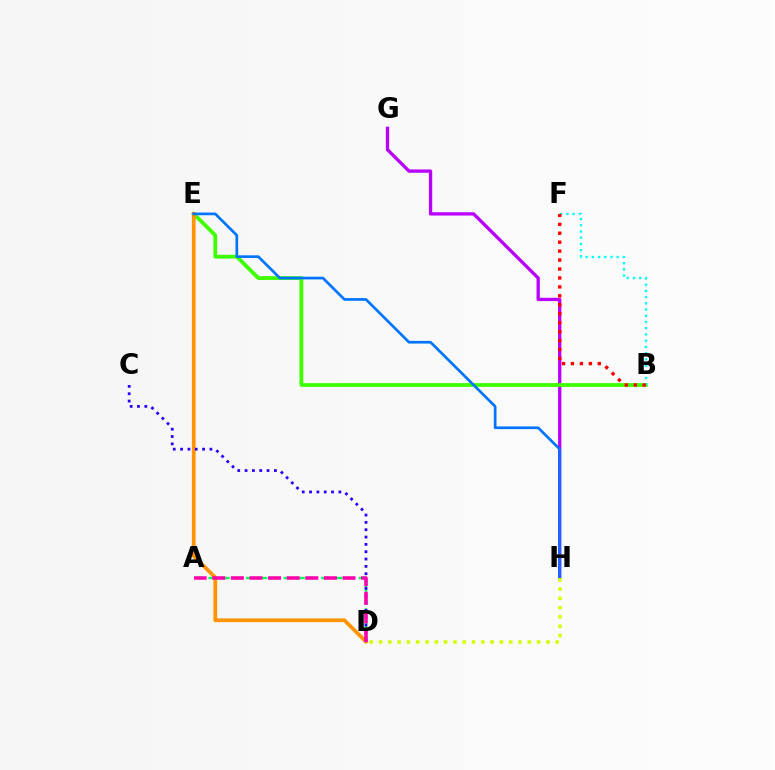{('G', 'H'): [{'color': '#b900ff', 'line_style': 'solid', 'thickness': 2.38}], ('A', 'D'): [{'color': '#00ff5c', 'line_style': 'dashed', 'thickness': 1.7}, {'color': '#ff00ac', 'line_style': 'dashed', 'thickness': 2.53}], ('B', 'E'): [{'color': '#3dff00', 'line_style': 'solid', 'thickness': 2.72}], ('B', 'F'): [{'color': '#00fff6', 'line_style': 'dotted', 'thickness': 1.69}, {'color': '#ff0000', 'line_style': 'dotted', 'thickness': 2.43}], ('D', 'E'): [{'color': '#ff9400', 'line_style': 'solid', 'thickness': 2.7}], ('E', 'H'): [{'color': '#0074ff', 'line_style': 'solid', 'thickness': 1.93}], ('C', 'D'): [{'color': '#2500ff', 'line_style': 'dotted', 'thickness': 1.99}], ('D', 'H'): [{'color': '#d1ff00', 'line_style': 'dotted', 'thickness': 2.53}]}